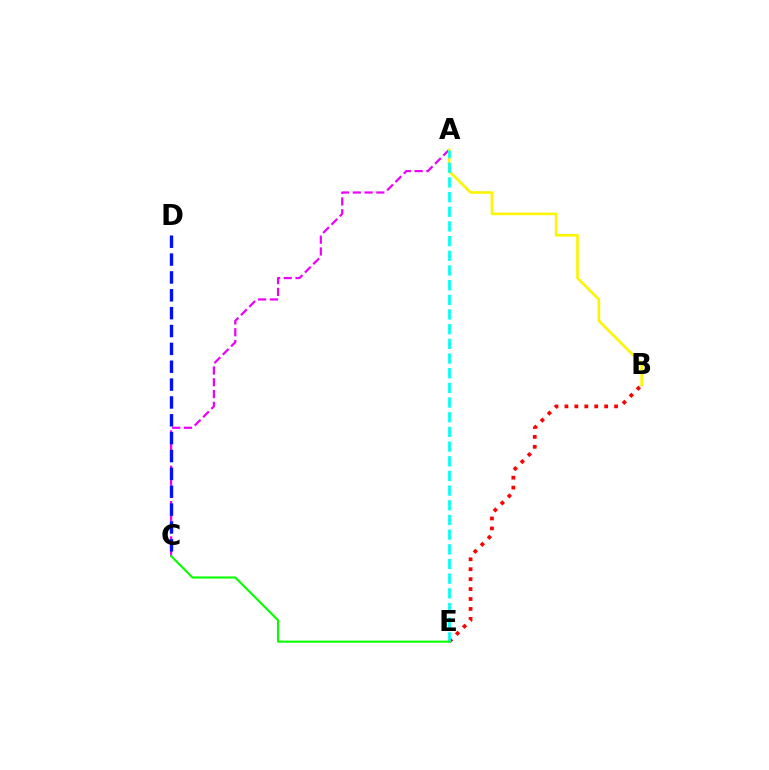{('A', 'C'): [{'color': '#ee00ff', 'line_style': 'dashed', 'thickness': 1.6}], ('A', 'B'): [{'color': '#fcf500', 'line_style': 'solid', 'thickness': 1.88}], ('B', 'E'): [{'color': '#ff0000', 'line_style': 'dotted', 'thickness': 2.7}], ('C', 'D'): [{'color': '#0010ff', 'line_style': 'dashed', 'thickness': 2.43}], ('A', 'E'): [{'color': '#00fff6', 'line_style': 'dashed', 'thickness': 1.99}], ('C', 'E'): [{'color': '#08ff00', 'line_style': 'solid', 'thickness': 1.52}]}